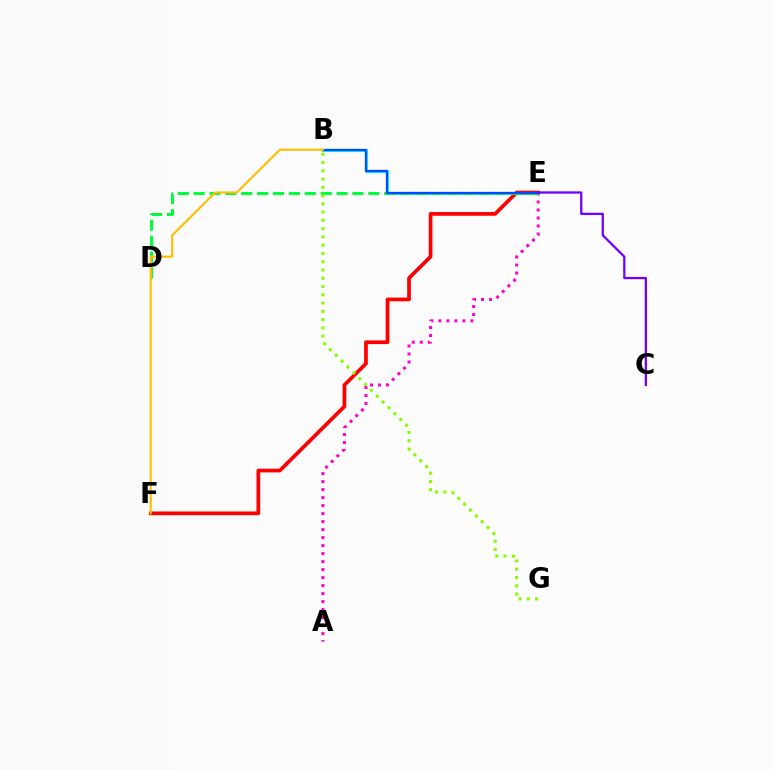{('A', 'E'): [{'color': '#ff00cf', 'line_style': 'dotted', 'thickness': 2.17}], ('B', 'E'): [{'color': '#00fff6', 'line_style': 'solid', 'thickness': 2.22}, {'color': '#004bff', 'line_style': 'solid', 'thickness': 1.64}], ('E', 'F'): [{'color': '#ff0000', 'line_style': 'solid', 'thickness': 2.67}], ('D', 'E'): [{'color': '#00ff39', 'line_style': 'dashed', 'thickness': 2.16}], ('B', 'F'): [{'color': '#ffbd00', 'line_style': 'solid', 'thickness': 1.54}], ('B', 'G'): [{'color': '#84ff00', 'line_style': 'dotted', 'thickness': 2.25}], ('C', 'E'): [{'color': '#7200ff', 'line_style': 'solid', 'thickness': 1.64}]}